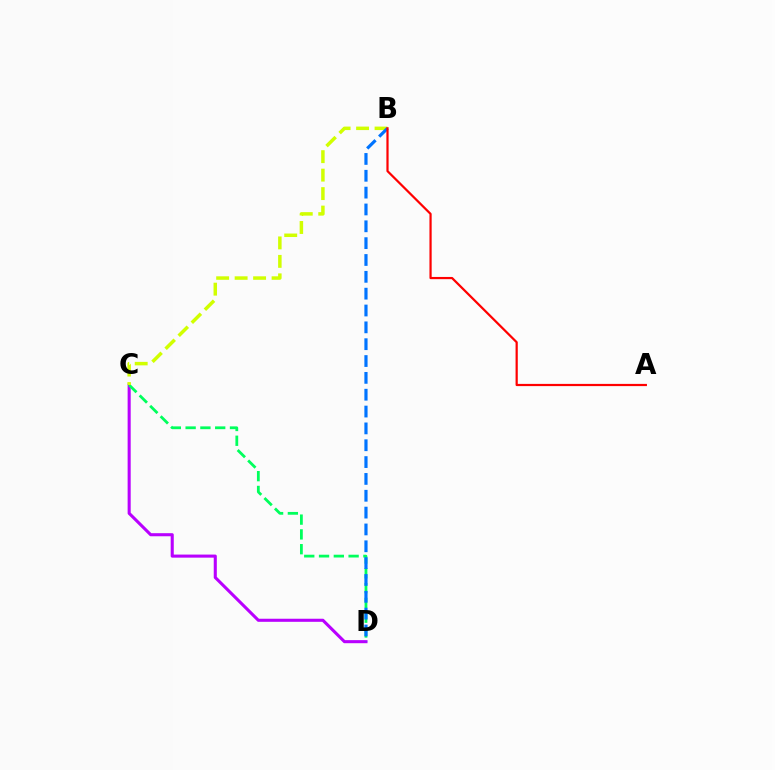{('C', 'D'): [{'color': '#b900ff', 'line_style': 'solid', 'thickness': 2.21}, {'color': '#00ff5c', 'line_style': 'dashed', 'thickness': 2.01}], ('B', 'C'): [{'color': '#d1ff00', 'line_style': 'dashed', 'thickness': 2.51}], ('B', 'D'): [{'color': '#0074ff', 'line_style': 'dashed', 'thickness': 2.29}], ('A', 'B'): [{'color': '#ff0000', 'line_style': 'solid', 'thickness': 1.59}]}